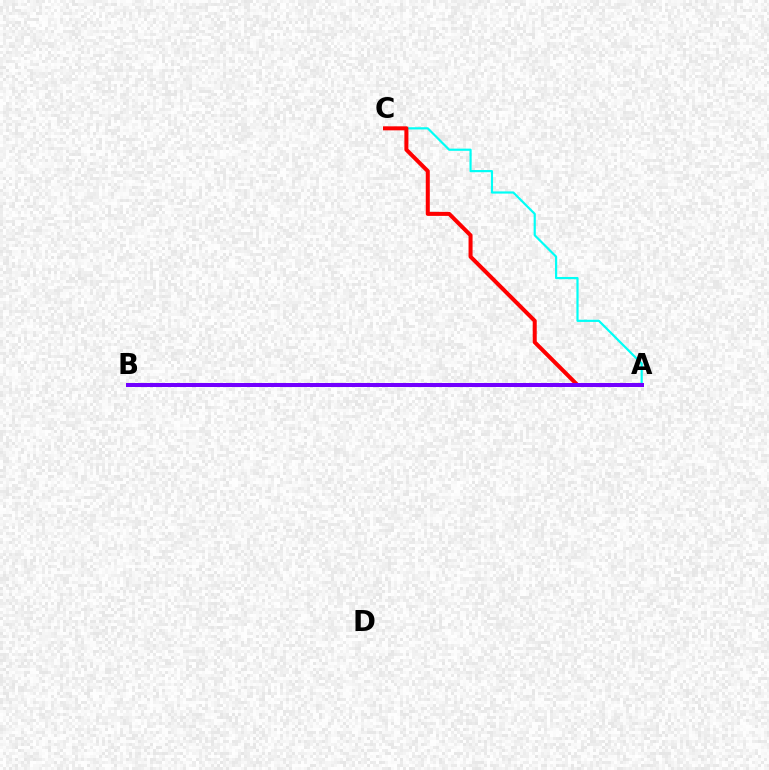{('A', 'B'): [{'color': '#84ff00', 'line_style': 'dashed', 'thickness': 2.08}, {'color': '#7200ff', 'line_style': 'solid', 'thickness': 2.88}], ('A', 'C'): [{'color': '#00fff6', 'line_style': 'solid', 'thickness': 1.57}, {'color': '#ff0000', 'line_style': 'solid', 'thickness': 2.89}]}